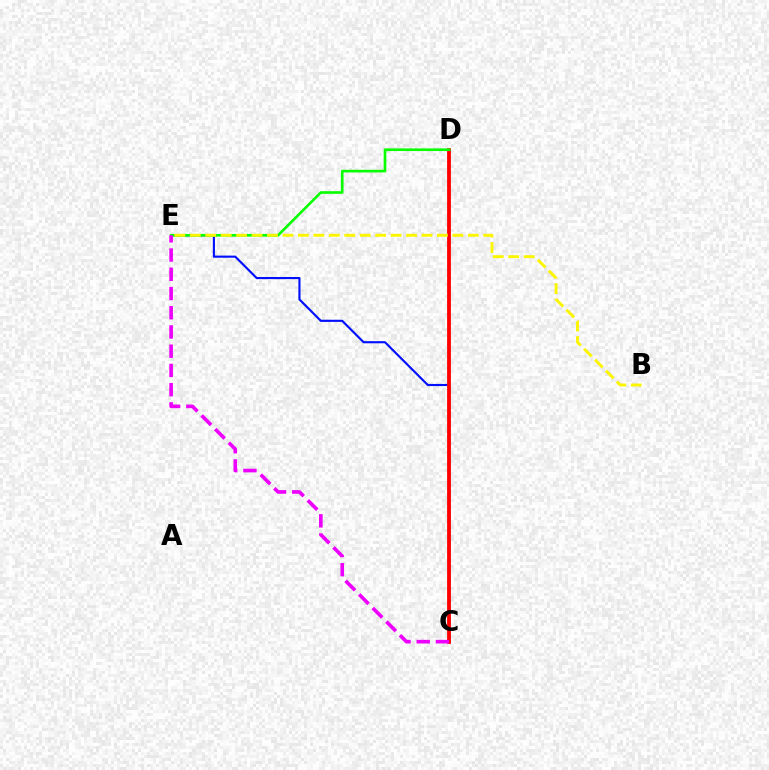{('C', 'E'): [{'color': '#0010ff', 'line_style': 'solid', 'thickness': 1.54}, {'color': '#ee00ff', 'line_style': 'dashed', 'thickness': 2.61}], ('C', 'D'): [{'color': '#00fff6', 'line_style': 'dotted', 'thickness': 1.79}, {'color': '#ff0000', 'line_style': 'solid', 'thickness': 2.74}], ('D', 'E'): [{'color': '#08ff00', 'line_style': 'solid', 'thickness': 1.91}], ('B', 'E'): [{'color': '#fcf500', 'line_style': 'dashed', 'thickness': 2.1}]}